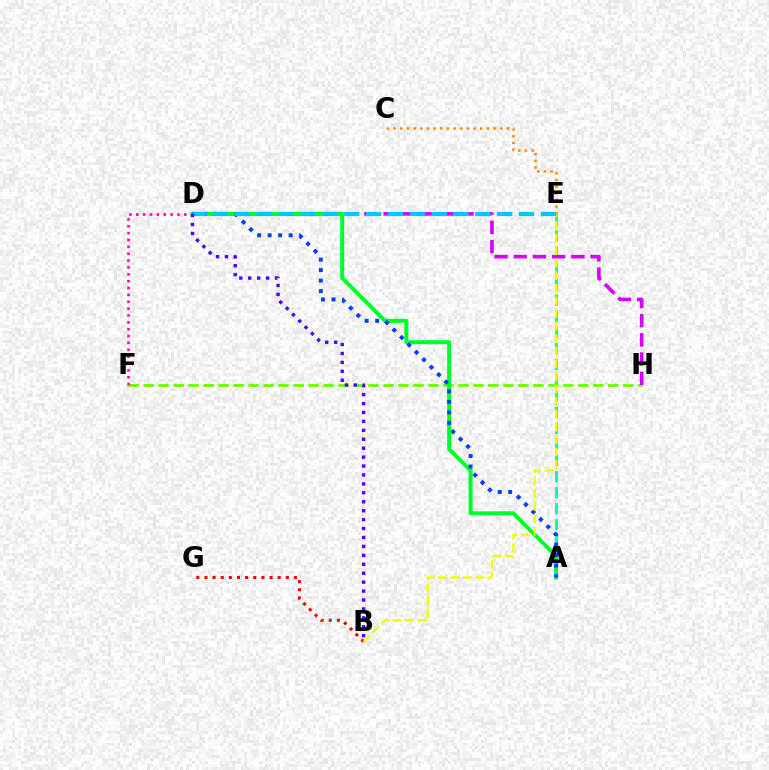{('A', 'E'): [{'color': '#00ffaf', 'line_style': 'dashed', 'thickness': 2.18}], ('B', 'G'): [{'color': '#ff0000', 'line_style': 'dotted', 'thickness': 2.21}], ('F', 'H'): [{'color': '#66ff00', 'line_style': 'dashed', 'thickness': 2.04}], ('D', 'F'): [{'color': '#ff00a0', 'line_style': 'dotted', 'thickness': 1.86}], ('D', 'H'): [{'color': '#d600ff', 'line_style': 'dashed', 'thickness': 2.61}], ('A', 'D'): [{'color': '#00ff27', 'line_style': 'solid', 'thickness': 2.89}, {'color': '#003fff', 'line_style': 'dotted', 'thickness': 2.85}], ('B', 'E'): [{'color': '#eeff00', 'line_style': 'dashed', 'thickness': 1.71}], ('D', 'E'): [{'color': '#00c7ff', 'line_style': 'dashed', 'thickness': 2.97}], ('C', 'E'): [{'color': '#ff8800', 'line_style': 'dotted', 'thickness': 1.81}], ('B', 'D'): [{'color': '#4f00ff', 'line_style': 'dotted', 'thickness': 2.43}]}